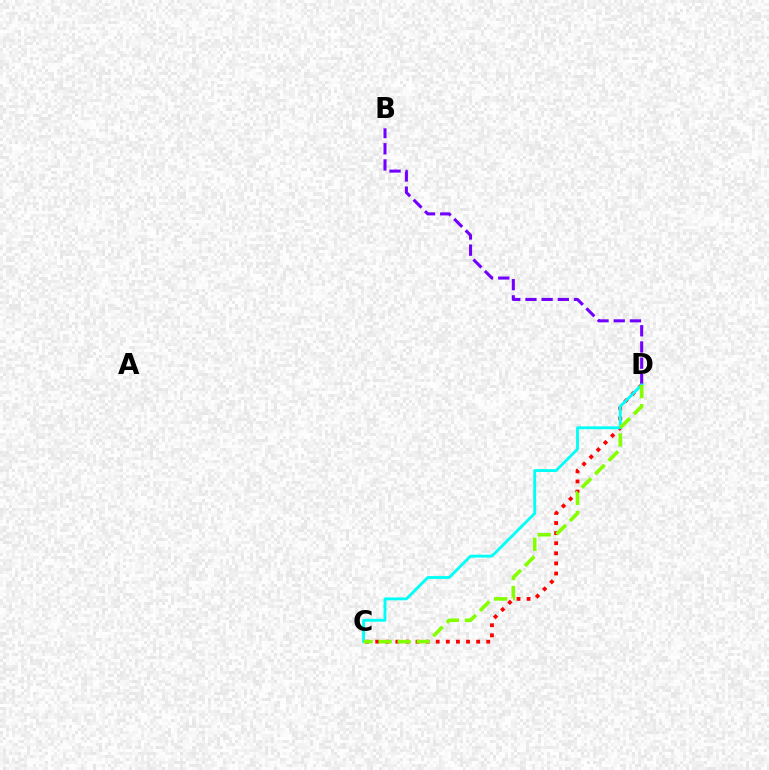{('C', 'D'): [{'color': '#ff0000', 'line_style': 'dotted', 'thickness': 2.74}, {'color': '#00fff6', 'line_style': 'solid', 'thickness': 2.06}, {'color': '#84ff00', 'line_style': 'dashed', 'thickness': 2.59}], ('B', 'D'): [{'color': '#7200ff', 'line_style': 'dashed', 'thickness': 2.2}]}